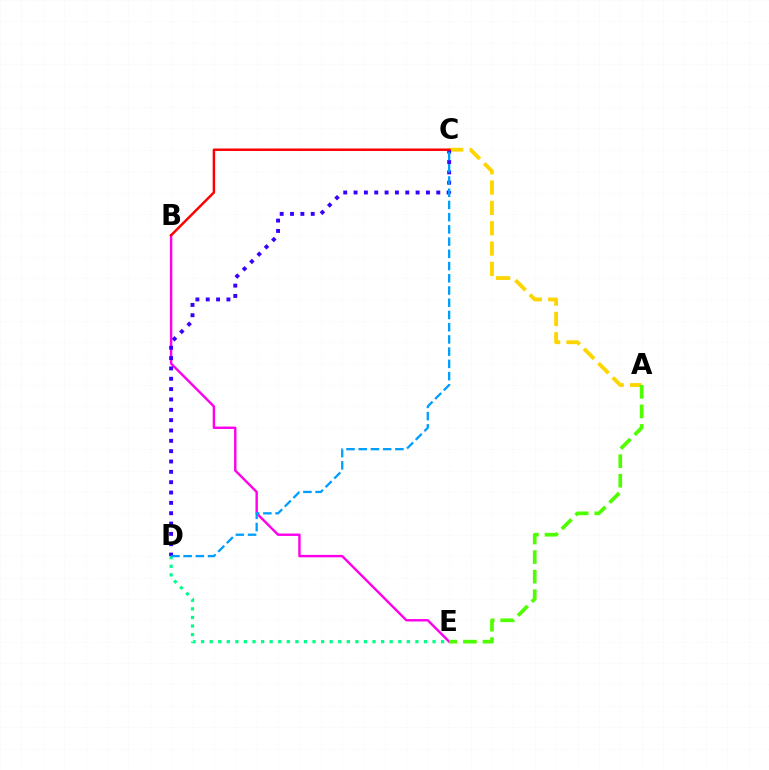{('D', 'E'): [{'color': '#00ff86', 'line_style': 'dotted', 'thickness': 2.33}], ('A', 'C'): [{'color': '#ffd500', 'line_style': 'dashed', 'thickness': 2.76}], ('B', 'E'): [{'color': '#ff00ed', 'line_style': 'solid', 'thickness': 1.74}], ('C', 'D'): [{'color': '#3700ff', 'line_style': 'dotted', 'thickness': 2.81}, {'color': '#009eff', 'line_style': 'dashed', 'thickness': 1.66}], ('B', 'C'): [{'color': '#ff0000', 'line_style': 'solid', 'thickness': 1.78}], ('A', 'E'): [{'color': '#4fff00', 'line_style': 'dashed', 'thickness': 2.66}]}